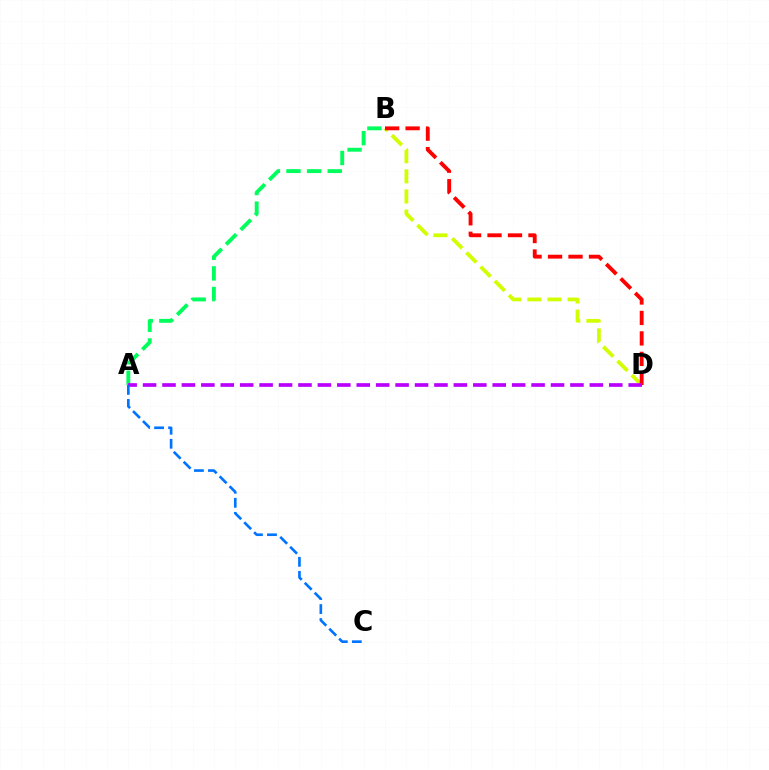{('B', 'D'): [{'color': '#d1ff00', 'line_style': 'dashed', 'thickness': 2.73}, {'color': '#ff0000', 'line_style': 'dashed', 'thickness': 2.78}], ('A', 'B'): [{'color': '#00ff5c', 'line_style': 'dashed', 'thickness': 2.8}], ('A', 'D'): [{'color': '#b900ff', 'line_style': 'dashed', 'thickness': 2.64}], ('A', 'C'): [{'color': '#0074ff', 'line_style': 'dashed', 'thickness': 1.9}]}